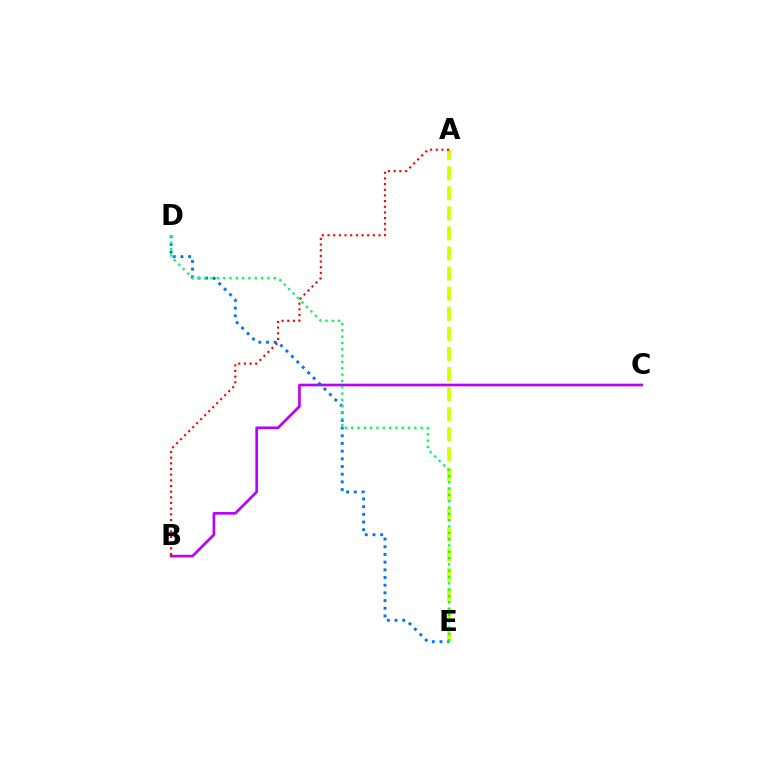{('B', 'C'): [{'color': '#b900ff', 'line_style': 'solid', 'thickness': 1.9}], ('A', 'E'): [{'color': '#d1ff00', 'line_style': 'dashed', 'thickness': 2.73}], ('D', 'E'): [{'color': '#0074ff', 'line_style': 'dotted', 'thickness': 2.09}, {'color': '#00ff5c', 'line_style': 'dotted', 'thickness': 1.72}], ('A', 'B'): [{'color': '#ff0000', 'line_style': 'dotted', 'thickness': 1.54}]}